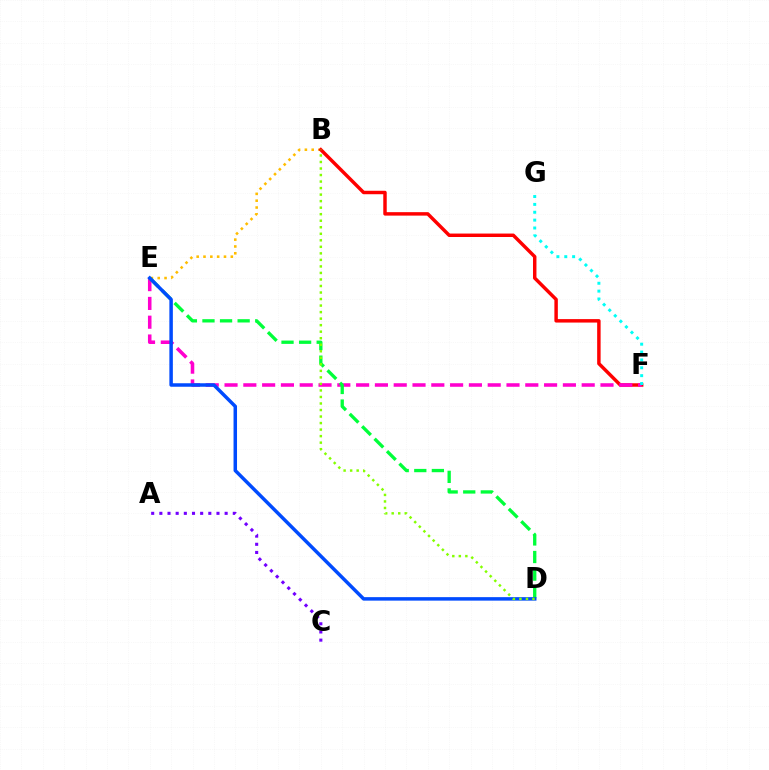{('B', 'E'): [{'color': '#ffbd00', 'line_style': 'dotted', 'thickness': 1.86}], ('B', 'F'): [{'color': '#ff0000', 'line_style': 'solid', 'thickness': 2.49}], ('E', 'F'): [{'color': '#ff00cf', 'line_style': 'dashed', 'thickness': 2.55}], ('D', 'E'): [{'color': '#00ff39', 'line_style': 'dashed', 'thickness': 2.39}, {'color': '#004bff', 'line_style': 'solid', 'thickness': 2.51}], ('A', 'C'): [{'color': '#7200ff', 'line_style': 'dotted', 'thickness': 2.22}], ('B', 'D'): [{'color': '#84ff00', 'line_style': 'dotted', 'thickness': 1.77}], ('F', 'G'): [{'color': '#00fff6', 'line_style': 'dotted', 'thickness': 2.14}]}